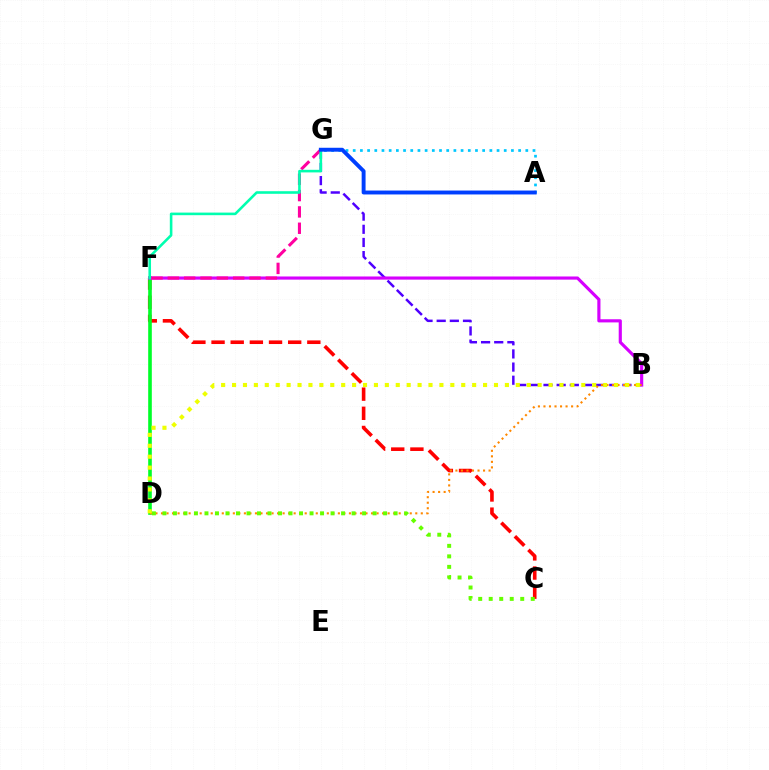{('C', 'F'): [{'color': '#ff0000', 'line_style': 'dashed', 'thickness': 2.6}], ('B', 'G'): [{'color': '#4f00ff', 'line_style': 'dashed', 'thickness': 1.79}], ('D', 'F'): [{'color': '#00ff27', 'line_style': 'solid', 'thickness': 2.61}], ('B', 'F'): [{'color': '#d600ff', 'line_style': 'solid', 'thickness': 2.27}], ('B', 'D'): [{'color': '#ff8800', 'line_style': 'dotted', 'thickness': 1.5}, {'color': '#eeff00', 'line_style': 'dotted', 'thickness': 2.97}], ('C', 'D'): [{'color': '#66ff00', 'line_style': 'dotted', 'thickness': 2.86}], ('A', 'G'): [{'color': '#00c7ff', 'line_style': 'dotted', 'thickness': 1.95}, {'color': '#003fff', 'line_style': 'solid', 'thickness': 2.81}], ('F', 'G'): [{'color': '#ff00a0', 'line_style': 'dashed', 'thickness': 2.22}, {'color': '#00ffaf', 'line_style': 'solid', 'thickness': 1.87}]}